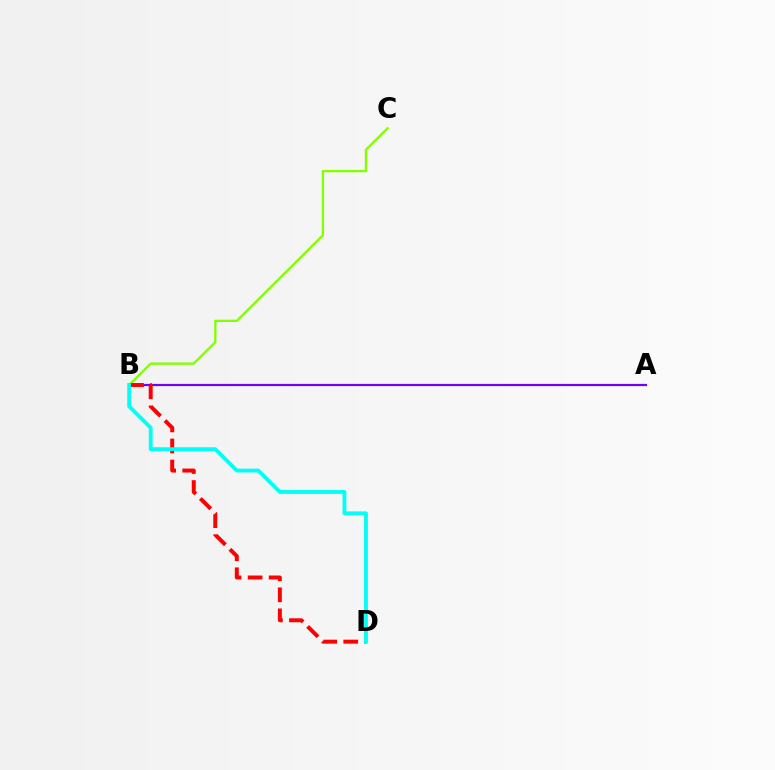{('A', 'B'): [{'color': '#7200ff', 'line_style': 'solid', 'thickness': 1.58}], ('B', 'C'): [{'color': '#84ff00', 'line_style': 'solid', 'thickness': 1.68}], ('B', 'D'): [{'color': '#ff0000', 'line_style': 'dashed', 'thickness': 2.86}, {'color': '#00fff6', 'line_style': 'solid', 'thickness': 2.77}]}